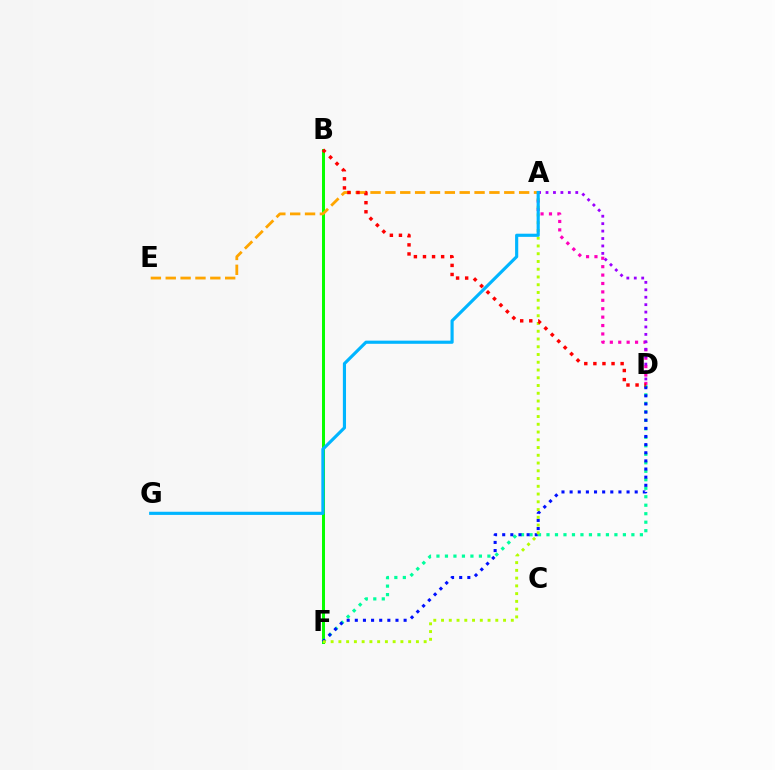{('B', 'F'): [{'color': '#08ff00', 'line_style': 'solid', 'thickness': 2.17}], ('A', 'D'): [{'color': '#ff00bd', 'line_style': 'dotted', 'thickness': 2.29}, {'color': '#9b00ff', 'line_style': 'dotted', 'thickness': 2.02}], ('D', 'F'): [{'color': '#00ff9d', 'line_style': 'dotted', 'thickness': 2.31}, {'color': '#0010ff', 'line_style': 'dotted', 'thickness': 2.21}], ('A', 'E'): [{'color': '#ffa500', 'line_style': 'dashed', 'thickness': 2.02}], ('A', 'F'): [{'color': '#b3ff00', 'line_style': 'dotted', 'thickness': 2.11}], ('A', 'G'): [{'color': '#00b5ff', 'line_style': 'solid', 'thickness': 2.27}], ('B', 'D'): [{'color': '#ff0000', 'line_style': 'dotted', 'thickness': 2.47}]}